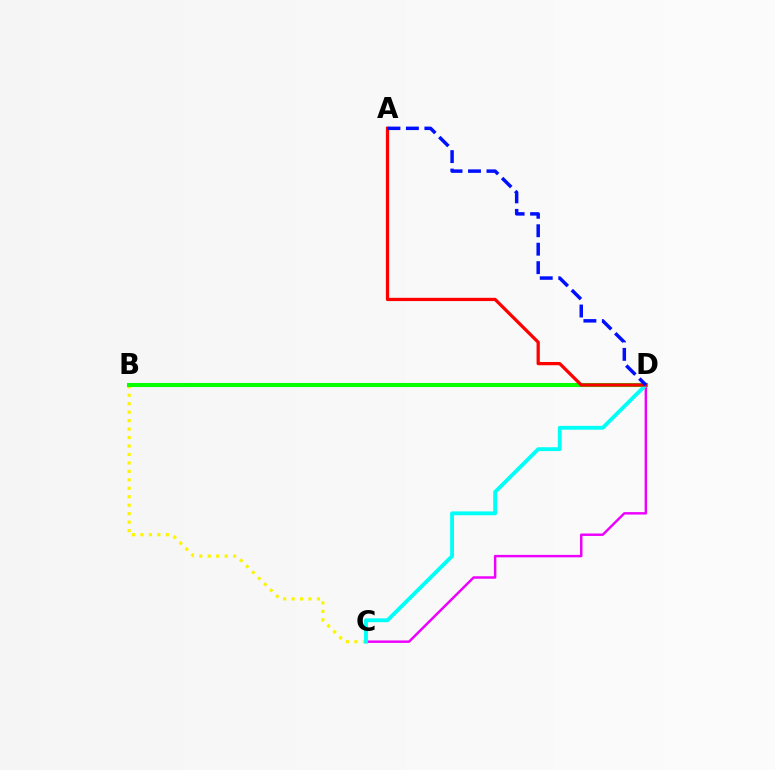{('B', 'C'): [{'color': '#fcf500', 'line_style': 'dotted', 'thickness': 2.3}], ('B', 'D'): [{'color': '#08ff00', 'line_style': 'solid', 'thickness': 2.93}], ('C', 'D'): [{'color': '#ee00ff', 'line_style': 'solid', 'thickness': 1.77}, {'color': '#00fff6', 'line_style': 'solid', 'thickness': 2.78}], ('A', 'D'): [{'color': '#ff0000', 'line_style': 'solid', 'thickness': 2.34}, {'color': '#0010ff', 'line_style': 'dashed', 'thickness': 2.51}]}